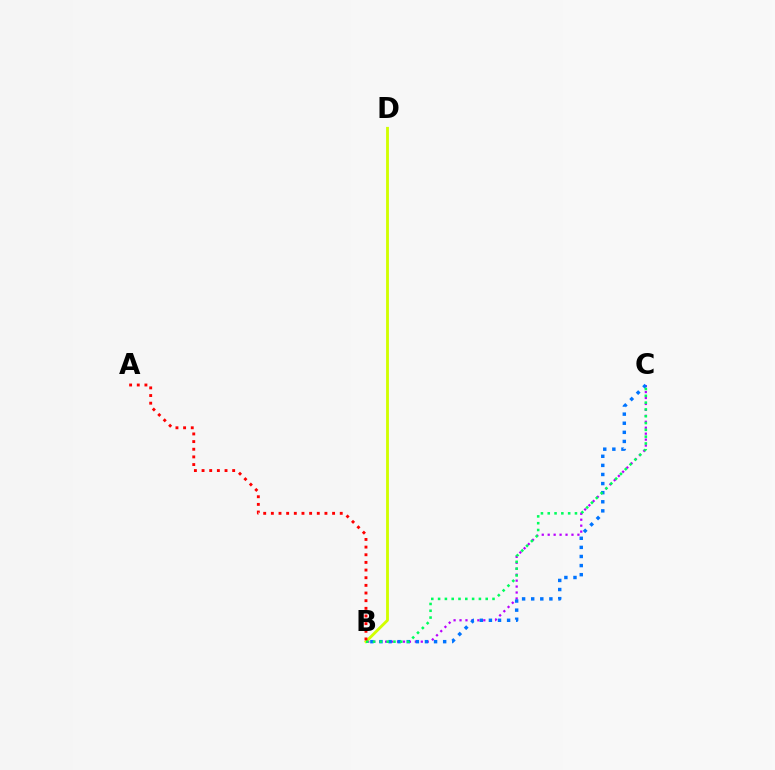{('B', 'C'): [{'color': '#b900ff', 'line_style': 'dotted', 'thickness': 1.61}, {'color': '#0074ff', 'line_style': 'dotted', 'thickness': 2.47}, {'color': '#00ff5c', 'line_style': 'dotted', 'thickness': 1.85}], ('B', 'D'): [{'color': '#d1ff00', 'line_style': 'solid', 'thickness': 2.05}], ('A', 'B'): [{'color': '#ff0000', 'line_style': 'dotted', 'thickness': 2.08}]}